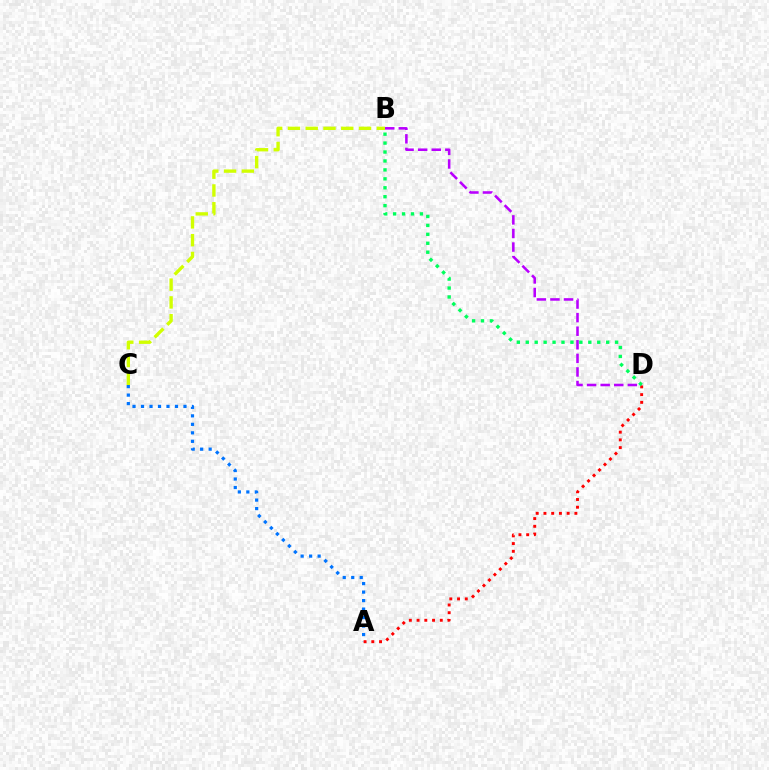{('B', 'D'): [{'color': '#b900ff', 'line_style': 'dashed', 'thickness': 1.84}, {'color': '#00ff5c', 'line_style': 'dotted', 'thickness': 2.43}], ('A', 'C'): [{'color': '#0074ff', 'line_style': 'dotted', 'thickness': 2.31}], ('A', 'D'): [{'color': '#ff0000', 'line_style': 'dotted', 'thickness': 2.1}], ('B', 'C'): [{'color': '#d1ff00', 'line_style': 'dashed', 'thickness': 2.41}]}